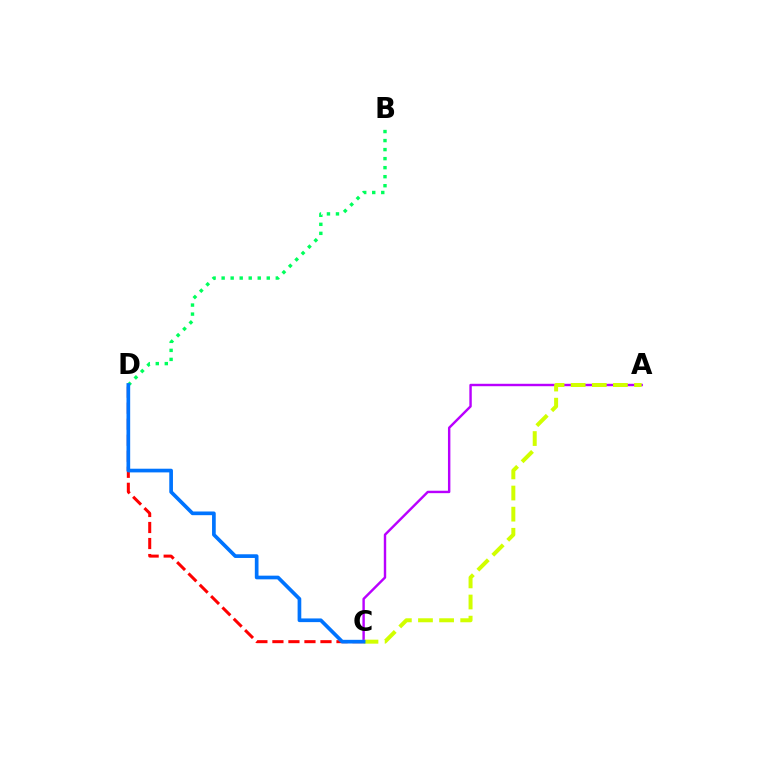{('C', 'D'): [{'color': '#ff0000', 'line_style': 'dashed', 'thickness': 2.18}, {'color': '#0074ff', 'line_style': 'solid', 'thickness': 2.65}], ('A', 'C'): [{'color': '#b900ff', 'line_style': 'solid', 'thickness': 1.74}, {'color': '#d1ff00', 'line_style': 'dashed', 'thickness': 2.87}], ('B', 'D'): [{'color': '#00ff5c', 'line_style': 'dotted', 'thickness': 2.45}]}